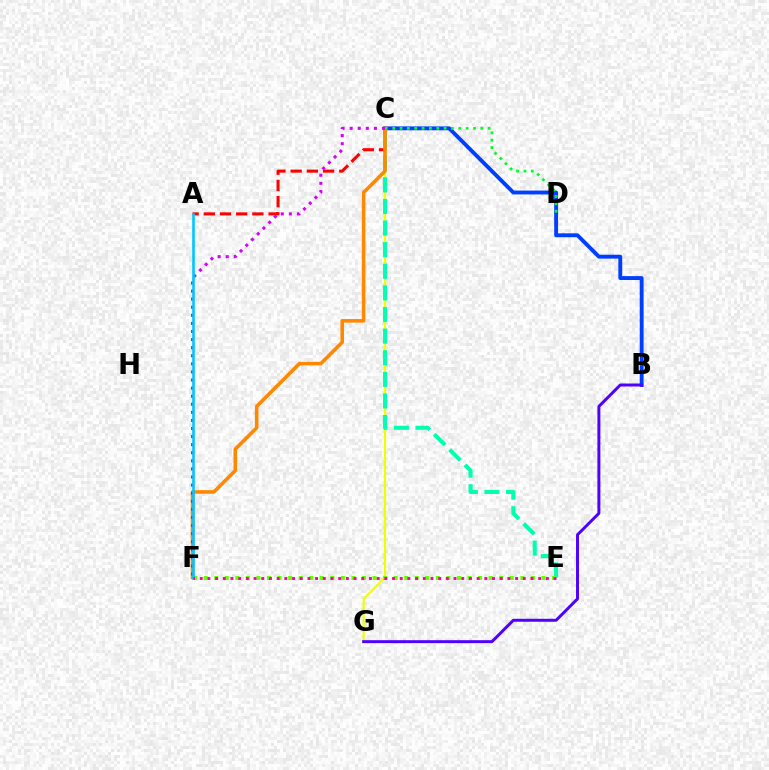{('C', 'G'): [{'color': '#eeff00', 'line_style': 'solid', 'thickness': 1.55}], ('A', 'C'): [{'color': '#ff0000', 'line_style': 'dashed', 'thickness': 2.2}], ('C', 'E'): [{'color': '#00ffaf', 'line_style': 'dashed', 'thickness': 2.94}], ('B', 'C'): [{'color': '#003fff', 'line_style': 'solid', 'thickness': 2.79}], ('C', 'F'): [{'color': '#ff8800', 'line_style': 'solid', 'thickness': 2.57}, {'color': '#d600ff', 'line_style': 'dotted', 'thickness': 2.2}], ('E', 'F'): [{'color': '#66ff00', 'line_style': 'dotted', 'thickness': 2.87}, {'color': '#ff00a0', 'line_style': 'dotted', 'thickness': 2.09}], ('C', 'D'): [{'color': '#00ff27', 'line_style': 'dotted', 'thickness': 1.99}], ('B', 'G'): [{'color': '#4f00ff', 'line_style': 'solid', 'thickness': 2.13}], ('A', 'F'): [{'color': '#00c7ff', 'line_style': 'solid', 'thickness': 1.88}]}